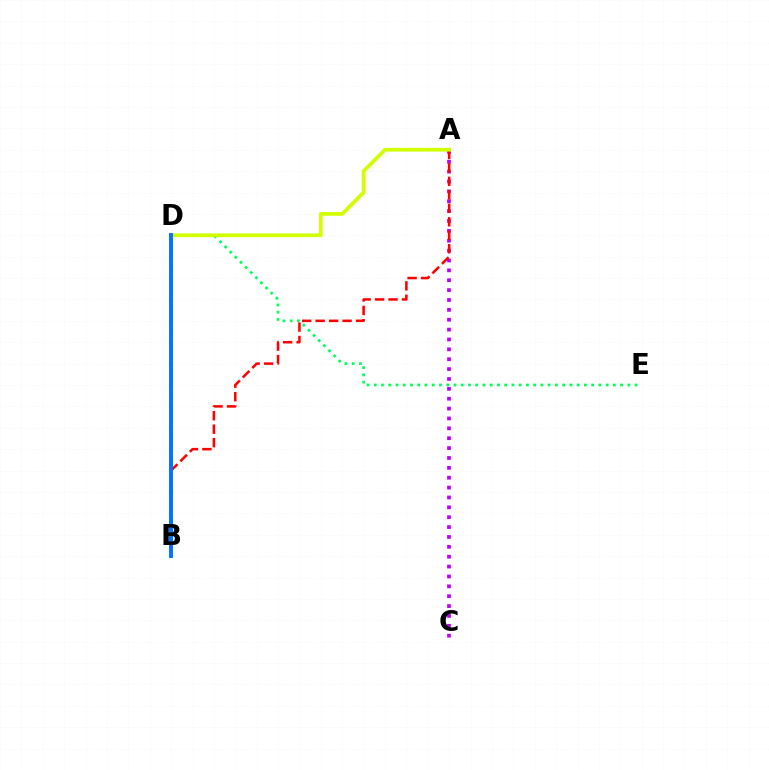{('A', 'C'): [{'color': '#b900ff', 'line_style': 'dotted', 'thickness': 2.68}], ('A', 'B'): [{'color': '#ff0000', 'line_style': 'dashed', 'thickness': 1.83}], ('D', 'E'): [{'color': '#00ff5c', 'line_style': 'dotted', 'thickness': 1.97}], ('A', 'D'): [{'color': '#d1ff00', 'line_style': 'solid', 'thickness': 2.69}], ('B', 'D'): [{'color': '#0074ff', 'line_style': 'solid', 'thickness': 2.84}]}